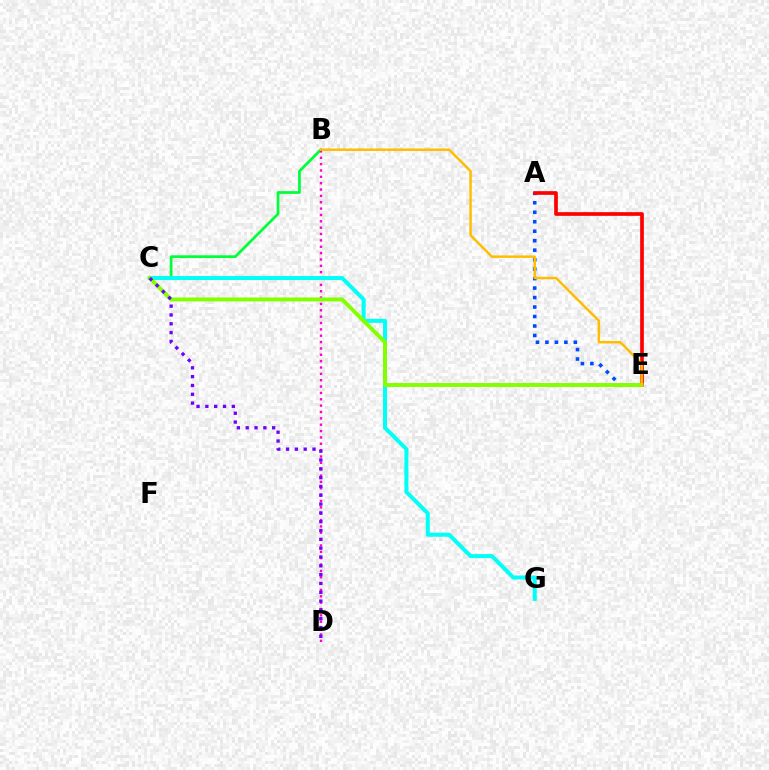{('B', 'C'): [{'color': '#00ff39', 'line_style': 'solid', 'thickness': 1.97}], ('B', 'D'): [{'color': '#ff00cf', 'line_style': 'dotted', 'thickness': 1.73}], ('A', 'E'): [{'color': '#004bff', 'line_style': 'dotted', 'thickness': 2.57}, {'color': '#ff0000', 'line_style': 'solid', 'thickness': 2.66}], ('C', 'G'): [{'color': '#00fff6', 'line_style': 'solid', 'thickness': 2.88}], ('C', 'E'): [{'color': '#84ff00', 'line_style': 'solid', 'thickness': 2.82}], ('C', 'D'): [{'color': '#7200ff', 'line_style': 'dotted', 'thickness': 2.4}], ('B', 'E'): [{'color': '#ffbd00', 'line_style': 'solid', 'thickness': 1.77}]}